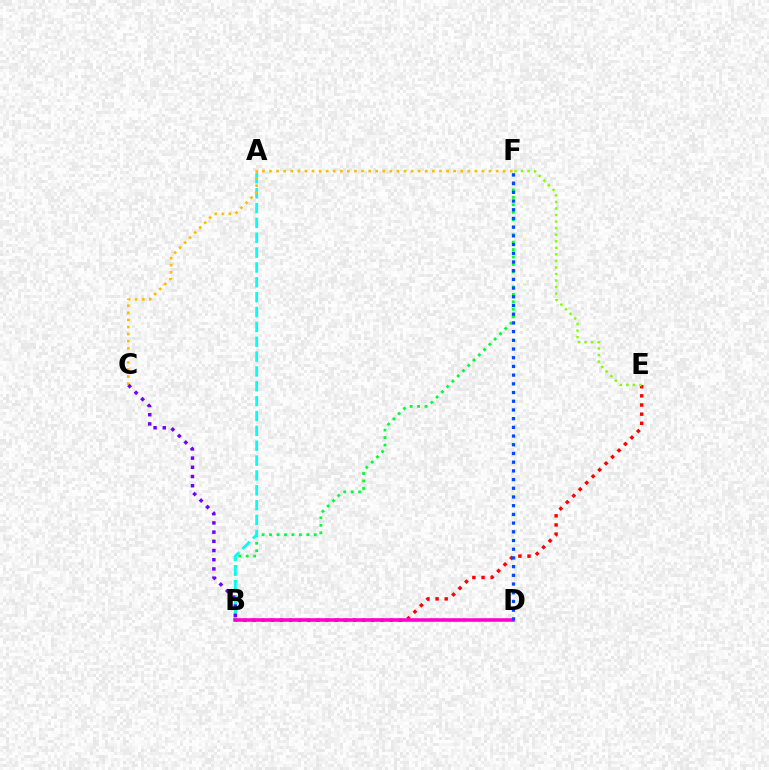{('B', 'E'): [{'color': '#ff0000', 'line_style': 'dotted', 'thickness': 2.48}], ('B', 'F'): [{'color': '#00ff39', 'line_style': 'dotted', 'thickness': 2.03}], ('A', 'B'): [{'color': '#00fff6', 'line_style': 'dashed', 'thickness': 2.02}], ('C', 'F'): [{'color': '#ffbd00', 'line_style': 'dotted', 'thickness': 1.92}], ('E', 'F'): [{'color': '#84ff00', 'line_style': 'dotted', 'thickness': 1.78}], ('B', 'C'): [{'color': '#7200ff', 'line_style': 'dotted', 'thickness': 2.5}], ('B', 'D'): [{'color': '#ff00cf', 'line_style': 'solid', 'thickness': 2.58}], ('D', 'F'): [{'color': '#004bff', 'line_style': 'dotted', 'thickness': 2.37}]}